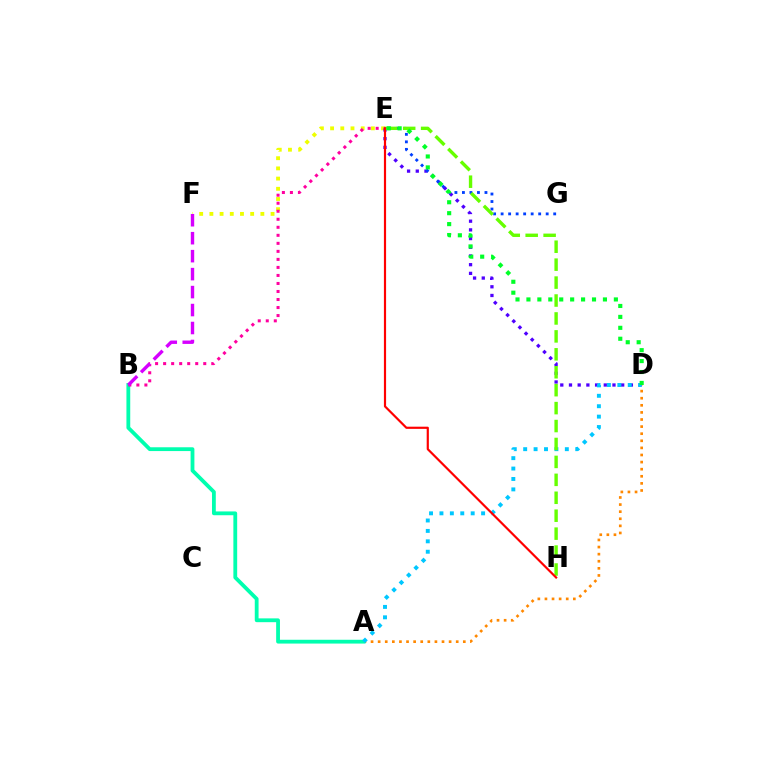{('E', 'F'): [{'color': '#eeff00', 'line_style': 'dotted', 'thickness': 2.77}], ('A', 'D'): [{'color': '#ff8800', 'line_style': 'dotted', 'thickness': 1.93}, {'color': '#00c7ff', 'line_style': 'dotted', 'thickness': 2.83}], ('A', 'B'): [{'color': '#00ffaf', 'line_style': 'solid', 'thickness': 2.74}], ('D', 'E'): [{'color': '#4f00ff', 'line_style': 'dotted', 'thickness': 2.36}, {'color': '#00ff27', 'line_style': 'dotted', 'thickness': 2.97}], ('B', 'E'): [{'color': '#ff00a0', 'line_style': 'dotted', 'thickness': 2.18}], ('B', 'F'): [{'color': '#d600ff', 'line_style': 'dashed', 'thickness': 2.44}], ('E', 'G'): [{'color': '#003fff', 'line_style': 'dotted', 'thickness': 2.04}], ('E', 'H'): [{'color': '#66ff00', 'line_style': 'dashed', 'thickness': 2.44}, {'color': '#ff0000', 'line_style': 'solid', 'thickness': 1.57}]}